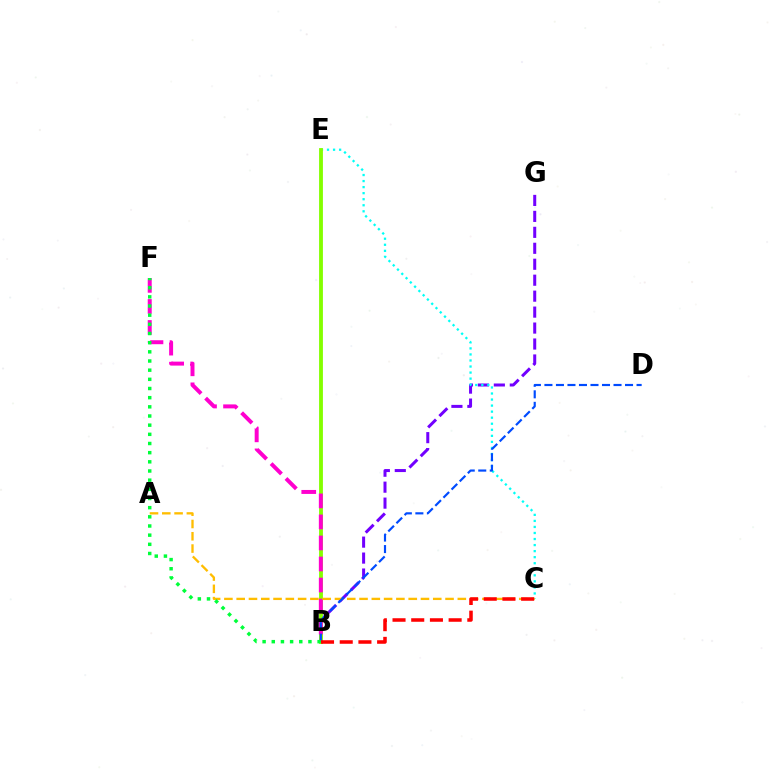{('B', 'G'): [{'color': '#7200ff', 'line_style': 'dashed', 'thickness': 2.17}], ('C', 'E'): [{'color': '#00fff6', 'line_style': 'dotted', 'thickness': 1.64}], ('B', 'E'): [{'color': '#84ff00', 'line_style': 'solid', 'thickness': 2.76}], ('B', 'F'): [{'color': '#ff00cf', 'line_style': 'dashed', 'thickness': 2.86}, {'color': '#00ff39', 'line_style': 'dotted', 'thickness': 2.49}], ('A', 'C'): [{'color': '#ffbd00', 'line_style': 'dashed', 'thickness': 1.67}], ('B', 'D'): [{'color': '#004bff', 'line_style': 'dashed', 'thickness': 1.56}], ('B', 'C'): [{'color': '#ff0000', 'line_style': 'dashed', 'thickness': 2.54}]}